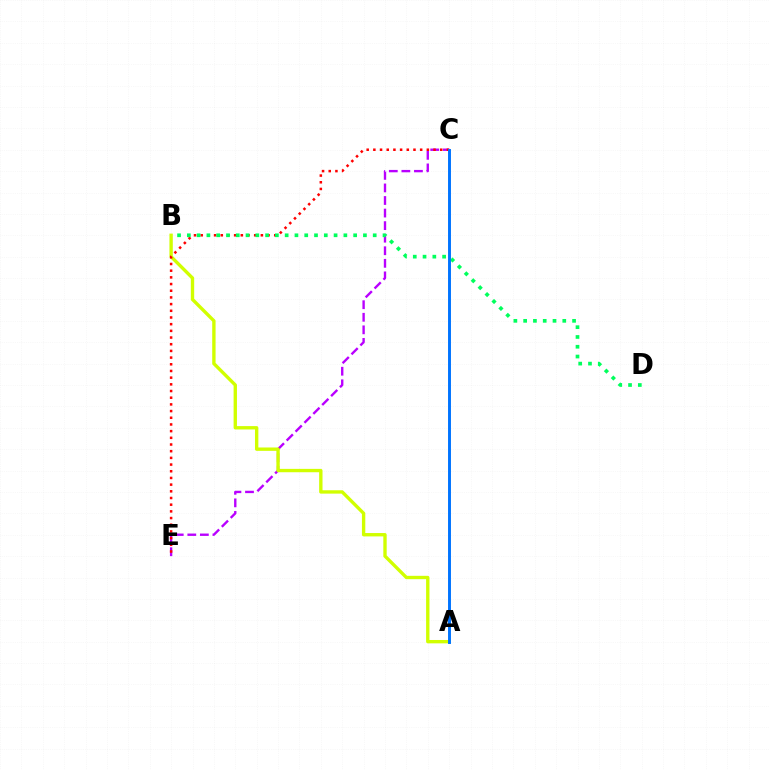{('C', 'E'): [{'color': '#b900ff', 'line_style': 'dashed', 'thickness': 1.71}, {'color': '#ff0000', 'line_style': 'dotted', 'thickness': 1.82}], ('A', 'B'): [{'color': '#d1ff00', 'line_style': 'solid', 'thickness': 2.42}], ('B', 'D'): [{'color': '#00ff5c', 'line_style': 'dotted', 'thickness': 2.66}], ('A', 'C'): [{'color': '#0074ff', 'line_style': 'solid', 'thickness': 2.11}]}